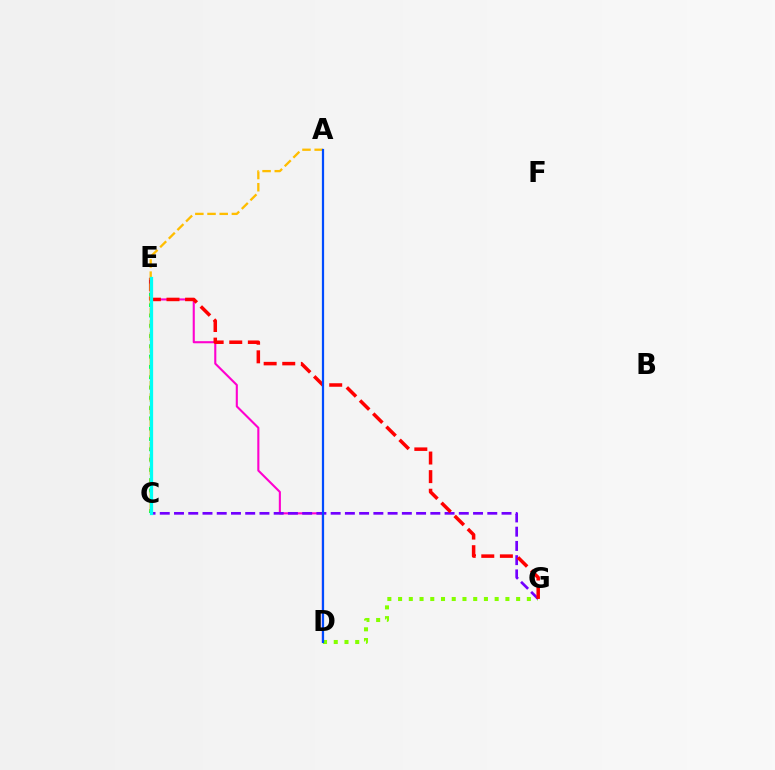{('D', 'E'): [{'color': '#ff00cf', 'line_style': 'solid', 'thickness': 1.51}], ('C', 'E'): [{'color': '#00ff39', 'line_style': 'dotted', 'thickness': 2.8}, {'color': '#00fff6', 'line_style': 'solid', 'thickness': 2.34}], ('D', 'G'): [{'color': '#84ff00', 'line_style': 'dotted', 'thickness': 2.92}], ('C', 'G'): [{'color': '#7200ff', 'line_style': 'dashed', 'thickness': 1.93}], ('E', 'G'): [{'color': '#ff0000', 'line_style': 'dashed', 'thickness': 2.53}], ('A', 'C'): [{'color': '#ffbd00', 'line_style': 'dashed', 'thickness': 1.65}], ('A', 'D'): [{'color': '#004bff', 'line_style': 'solid', 'thickness': 1.61}]}